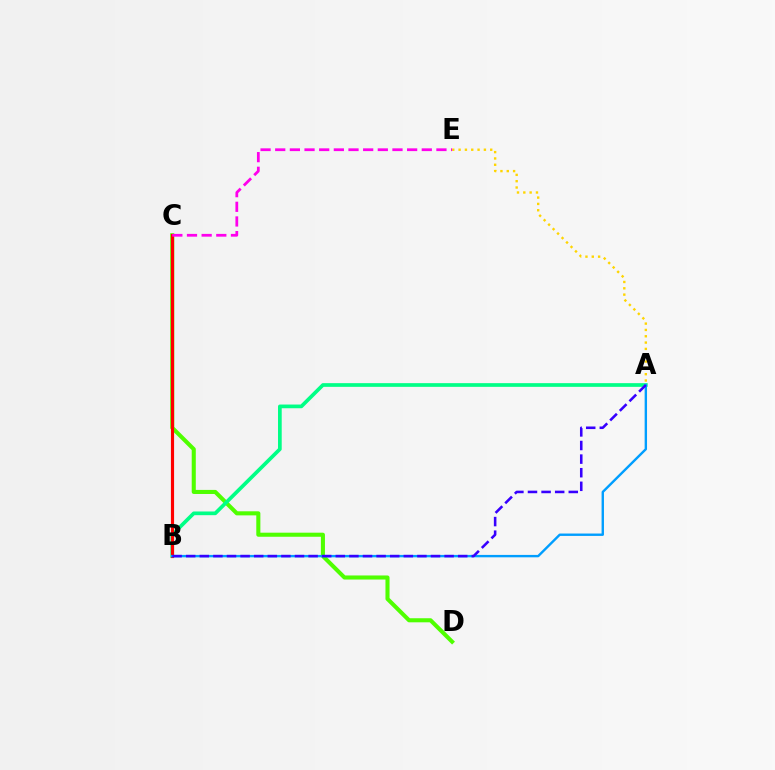{('C', 'D'): [{'color': '#4fff00', 'line_style': 'solid', 'thickness': 2.93}], ('A', 'B'): [{'color': '#00ff86', 'line_style': 'solid', 'thickness': 2.66}, {'color': '#009eff', 'line_style': 'solid', 'thickness': 1.72}, {'color': '#3700ff', 'line_style': 'dashed', 'thickness': 1.85}], ('B', 'C'): [{'color': '#ff0000', 'line_style': 'solid', 'thickness': 2.27}], ('A', 'E'): [{'color': '#ffd500', 'line_style': 'dotted', 'thickness': 1.72}], ('C', 'E'): [{'color': '#ff00ed', 'line_style': 'dashed', 'thickness': 1.99}]}